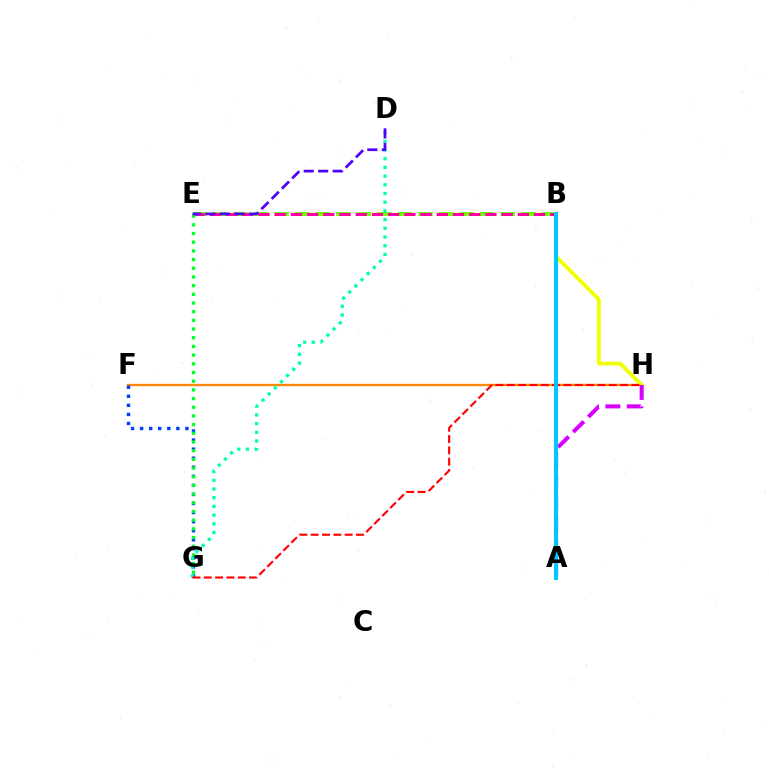{('F', 'H'): [{'color': '#ff8800', 'line_style': 'solid', 'thickness': 1.69}], ('B', 'H'): [{'color': '#eeff00', 'line_style': 'solid', 'thickness': 2.72}], ('F', 'G'): [{'color': '#003fff', 'line_style': 'dotted', 'thickness': 2.46}], ('B', 'E'): [{'color': '#66ff00', 'line_style': 'dashed', 'thickness': 2.79}, {'color': '#ff00a0', 'line_style': 'dashed', 'thickness': 2.2}], ('D', 'G'): [{'color': '#00ffaf', 'line_style': 'dotted', 'thickness': 2.36}], ('A', 'H'): [{'color': '#d600ff', 'line_style': 'dashed', 'thickness': 2.9}], ('G', 'H'): [{'color': '#ff0000', 'line_style': 'dashed', 'thickness': 1.54}], ('E', 'G'): [{'color': '#00ff27', 'line_style': 'dotted', 'thickness': 2.36}], ('A', 'B'): [{'color': '#00c7ff', 'line_style': 'solid', 'thickness': 2.92}], ('D', 'E'): [{'color': '#4f00ff', 'line_style': 'dashed', 'thickness': 1.97}]}